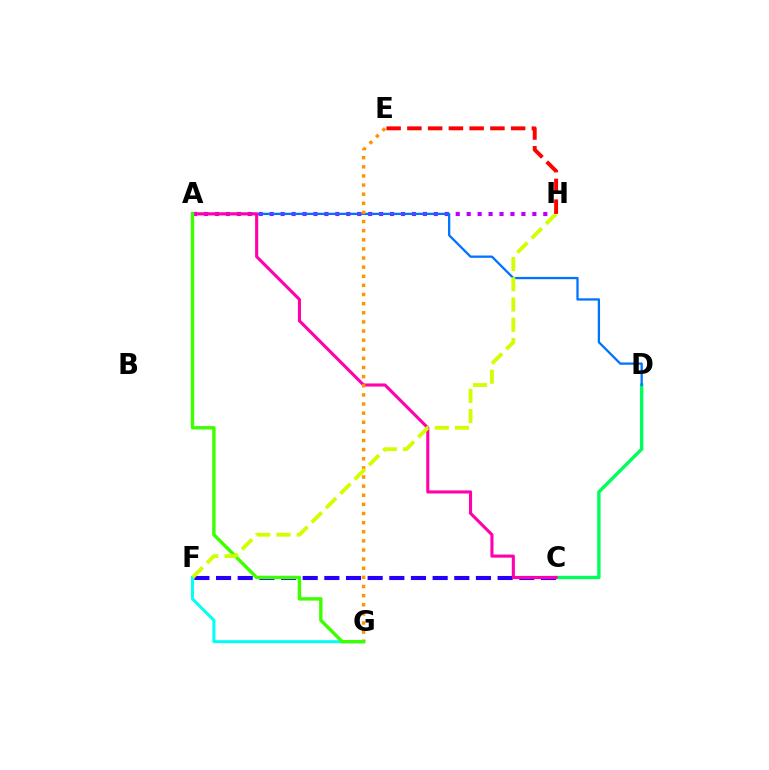{('C', 'D'): [{'color': '#00ff5c', 'line_style': 'solid', 'thickness': 2.43}], ('F', 'G'): [{'color': '#00fff6', 'line_style': 'solid', 'thickness': 2.15}], ('A', 'H'): [{'color': '#b900ff', 'line_style': 'dotted', 'thickness': 2.97}], ('A', 'D'): [{'color': '#0074ff', 'line_style': 'solid', 'thickness': 1.65}], ('C', 'F'): [{'color': '#2500ff', 'line_style': 'dashed', 'thickness': 2.94}], ('A', 'C'): [{'color': '#ff00ac', 'line_style': 'solid', 'thickness': 2.22}], ('E', 'G'): [{'color': '#ff9400', 'line_style': 'dotted', 'thickness': 2.48}], ('A', 'G'): [{'color': '#3dff00', 'line_style': 'solid', 'thickness': 2.45}], ('F', 'H'): [{'color': '#d1ff00', 'line_style': 'dashed', 'thickness': 2.75}], ('E', 'H'): [{'color': '#ff0000', 'line_style': 'dashed', 'thickness': 2.82}]}